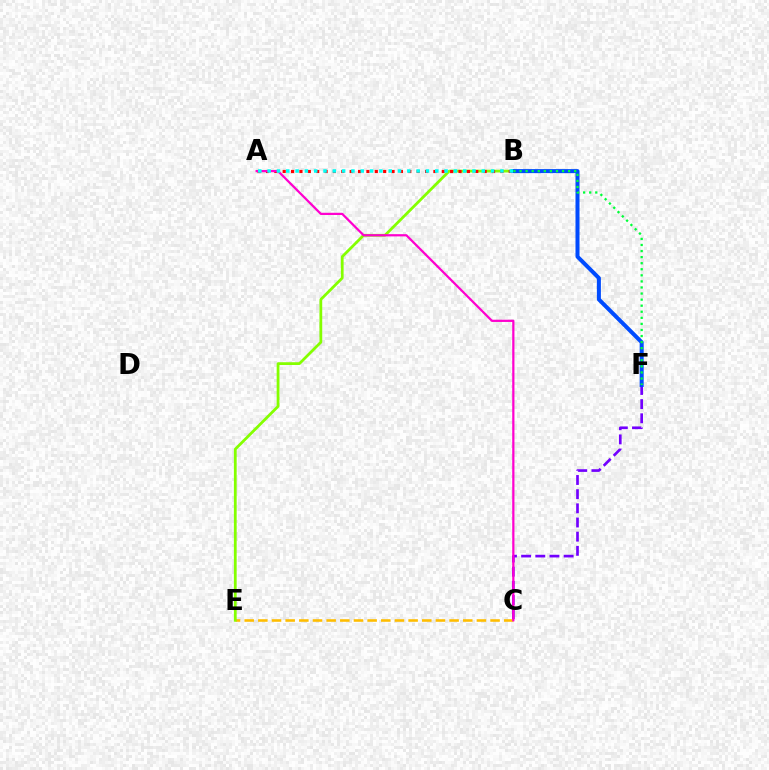{('C', 'E'): [{'color': '#ffbd00', 'line_style': 'dashed', 'thickness': 1.86}], ('C', 'F'): [{'color': '#7200ff', 'line_style': 'dashed', 'thickness': 1.92}], ('B', 'E'): [{'color': '#84ff00', 'line_style': 'solid', 'thickness': 2.0}], ('A', 'B'): [{'color': '#ff0000', 'line_style': 'dotted', 'thickness': 2.27}, {'color': '#00fff6', 'line_style': 'dotted', 'thickness': 2.53}], ('A', 'C'): [{'color': '#ff00cf', 'line_style': 'solid', 'thickness': 1.61}], ('B', 'F'): [{'color': '#004bff', 'line_style': 'solid', 'thickness': 2.89}, {'color': '#00ff39', 'line_style': 'dotted', 'thickness': 1.65}]}